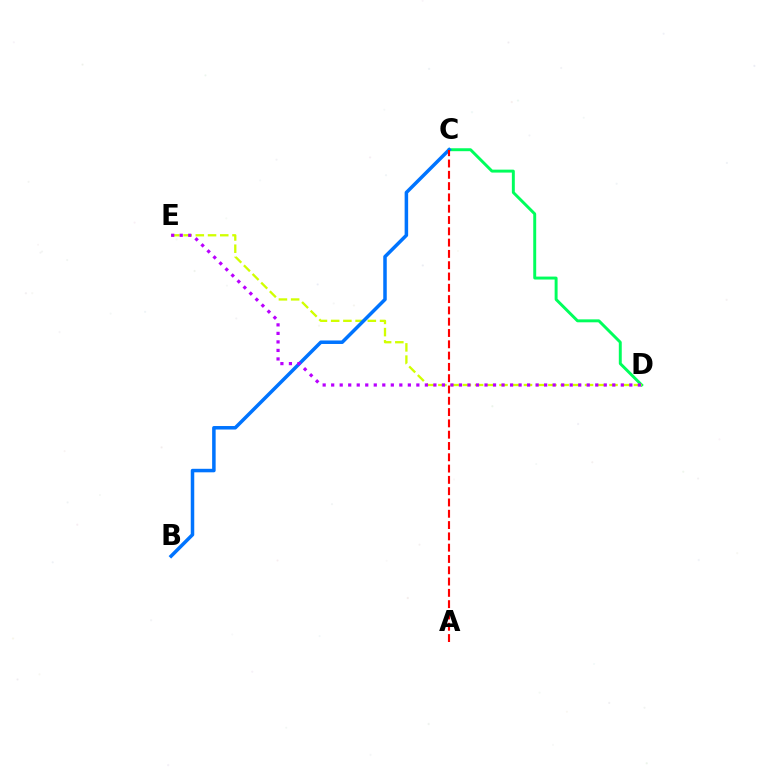{('C', 'D'): [{'color': '#00ff5c', 'line_style': 'solid', 'thickness': 2.12}], ('D', 'E'): [{'color': '#d1ff00', 'line_style': 'dashed', 'thickness': 1.66}, {'color': '#b900ff', 'line_style': 'dotted', 'thickness': 2.31}], ('B', 'C'): [{'color': '#0074ff', 'line_style': 'solid', 'thickness': 2.53}], ('A', 'C'): [{'color': '#ff0000', 'line_style': 'dashed', 'thickness': 1.53}]}